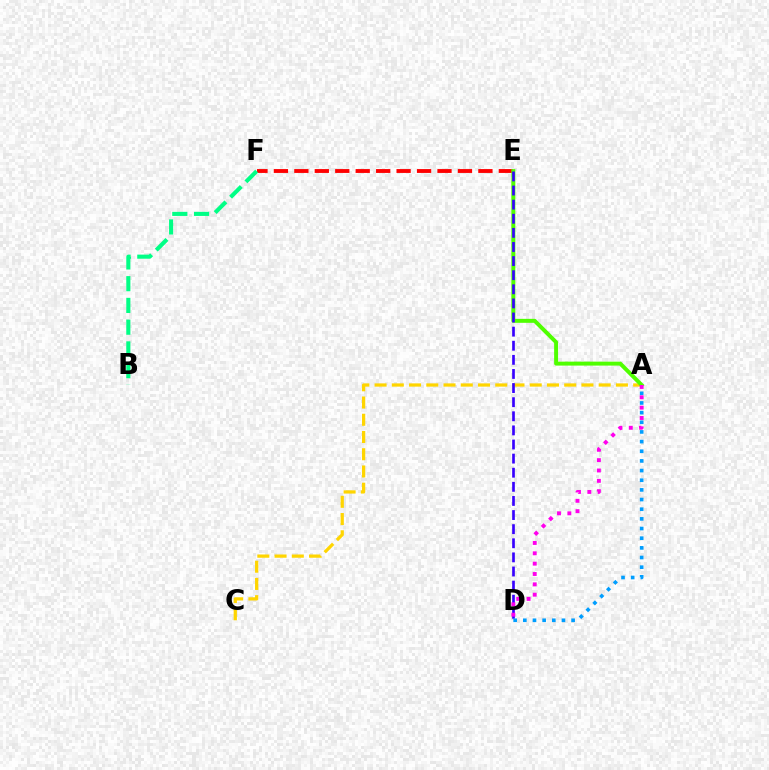{('A', 'C'): [{'color': '#ffd500', 'line_style': 'dashed', 'thickness': 2.34}], ('E', 'F'): [{'color': '#ff0000', 'line_style': 'dashed', 'thickness': 2.78}], ('A', 'E'): [{'color': '#4fff00', 'line_style': 'solid', 'thickness': 2.85}], ('B', 'F'): [{'color': '#00ff86', 'line_style': 'dashed', 'thickness': 2.95}], ('D', 'E'): [{'color': '#3700ff', 'line_style': 'dashed', 'thickness': 1.92}], ('A', 'D'): [{'color': '#009eff', 'line_style': 'dotted', 'thickness': 2.62}, {'color': '#ff00ed', 'line_style': 'dotted', 'thickness': 2.81}]}